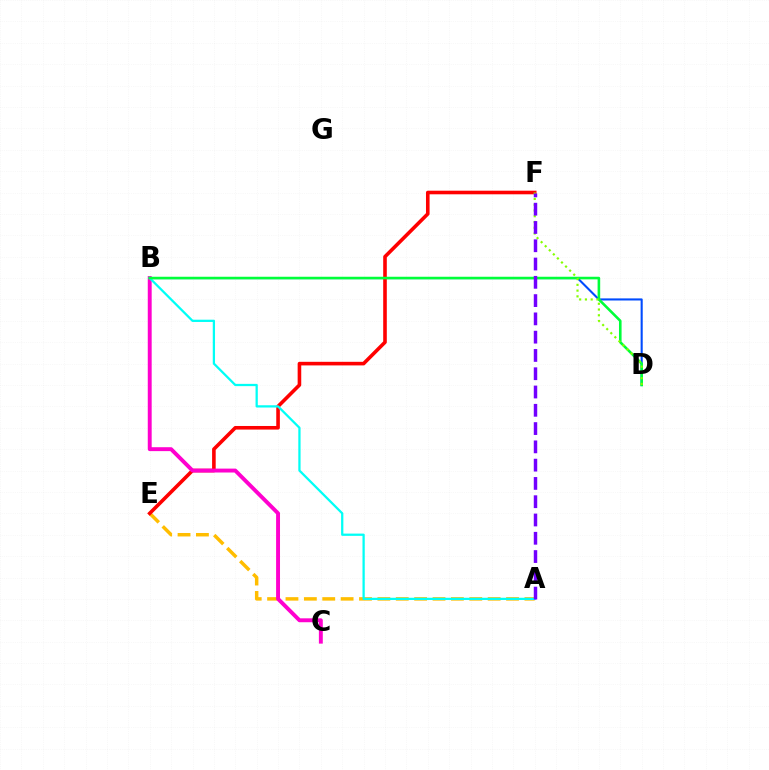{('B', 'D'): [{'color': '#004bff', 'line_style': 'solid', 'thickness': 1.51}, {'color': '#00ff39', 'line_style': 'solid', 'thickness': 1.87}], ('A', 'E'): [{'color': '#ffbd00', 'line_style': 'dashed', 'thickness': 2.5}], ('E', 'F'): [{'color': '#ff0000', 'line_style': 'solid', 'thickness': 2.59}], ('B', 'C'): [{'color': '#ff00cf', 'line_style': 'solid', 'thickness': 2.82}], ('A', 'B'): [{'color': '#00fff6', 'line_style': 'solid', 'thickness': 1.63}], ('D', 'F'): [{'color': '#84ff00', 'line_style': 'dotted', 'thickness': 1.56}], ('A', 'F'): [{'color': '#7200ff', 'line_style': 'dashed', 'thickness': 2.48}]}